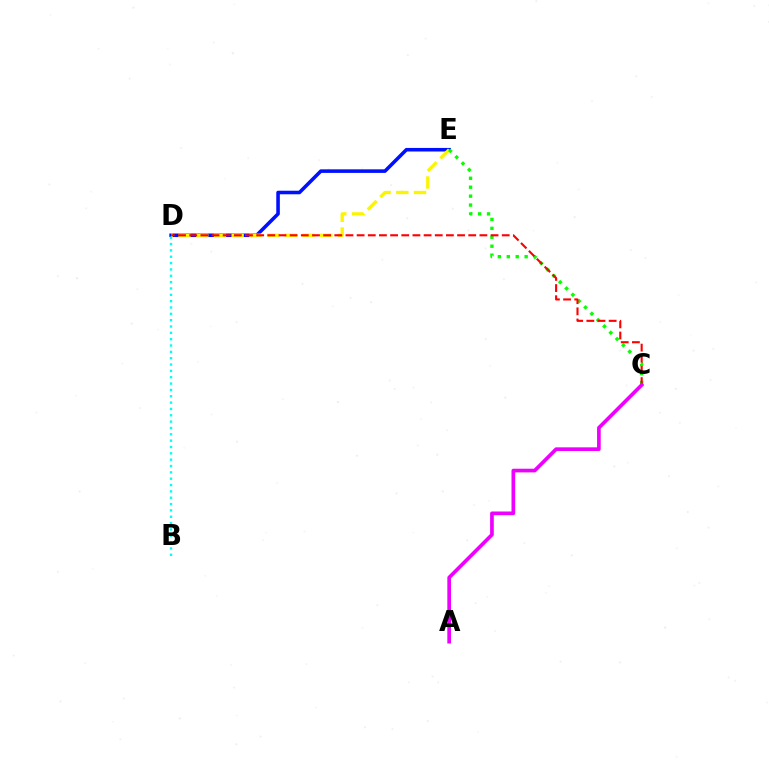{('D', 'E'): [{'color': '#0010ff', 'line_style': 'solid', 'thickness': 2.57}, {'color': '#fcf500', 'line_style': 'dashed', 'thickness': 2.41}], ('C', 'E'): [{'color': '#08ff00', 'line_style': 'dotted', 'thickness': 2.43}], ('C', 'D'): [{'color': '#ff0000', 'line_style': 'dashed', 'thickness': 1.52}], ('A', 'C'): [{'color': '#ee00ff', 'line_style': 'solid', 'thickness': 2.64}], ('B', 'D'): [{'color': '#00fff6', 'line_style': 'dotted', 'thickness': 1.72}]}